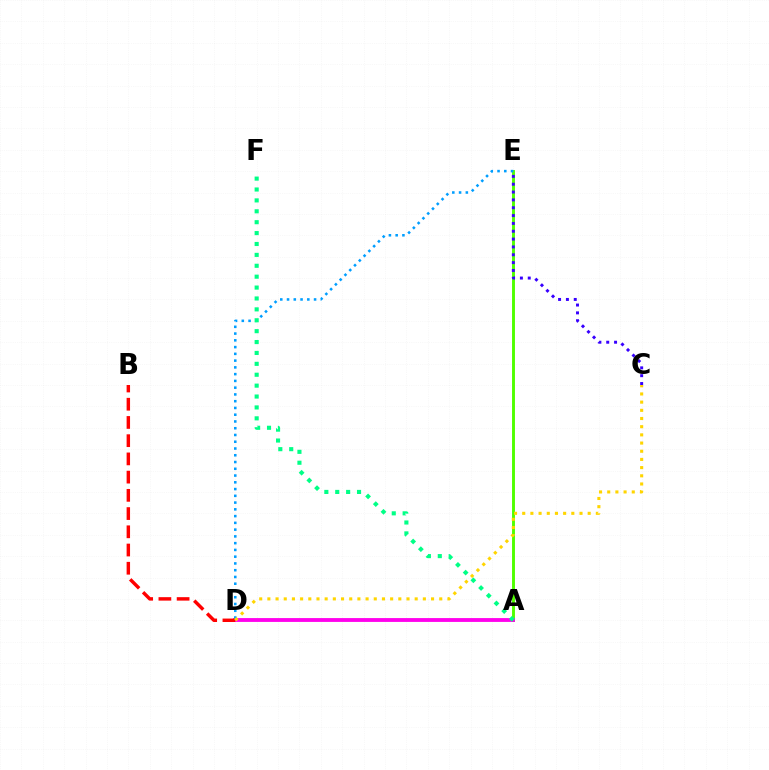{('A', 'E'): [{'color': '#4fff00', 'line_style': 'solid', 'thickness': 2.1}], ('A', 'D'): [{'color': '#ff00ed', 'line_style': 'solid', 'thickness': 2.76}], ('B', 'D'): [{'color': '#ff0000', 'line_style': 'dashed', 'thickness': 2.48}], ('C', 'E'): [{'color': '#3700ff', 'line_style': 'dotted', 'thickness': 2.13}], ('D', 'E'): [{'color': '#009eff', 'line_style': 'dotted', 'thickness': 1.84}], ('A', 'F'): [{'color': '#00ff86', 'line_style': 'dotted', 'thickness': 2.96}], ('C', 'D'): [{'color': '#ffd500', 'line_style': 'dotted', 'thickness': 2.22}]}